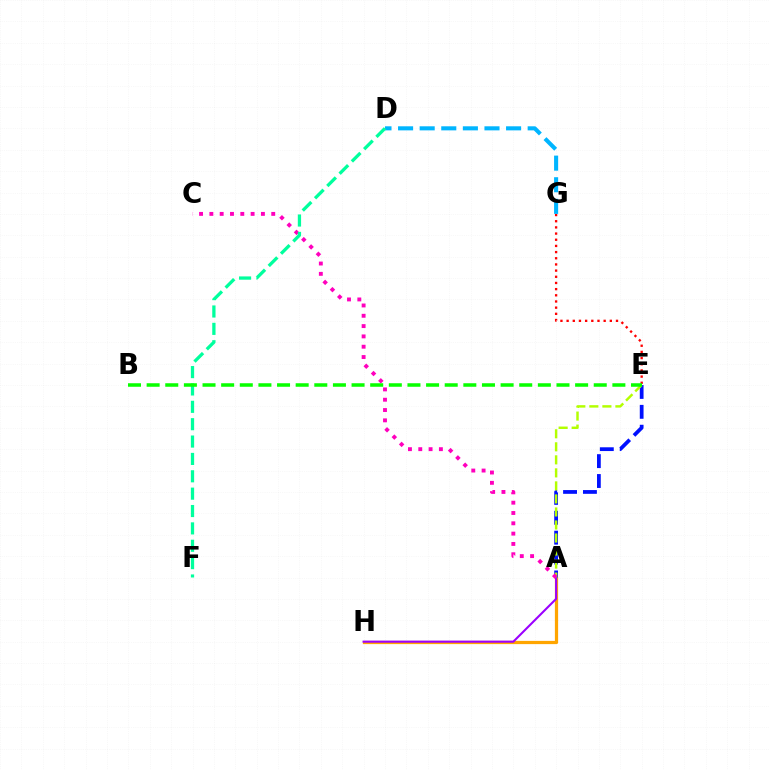{('A', 'H'): [{'color': '#ffa500', 'line_style': 'solid', 'thickness': 2.32}, {'color': '#9b00ff', 'line_style': 'solid', 'thickness': 1.5}], ('E', 'G'): [{'color': '#ff0000', 'line_style': 'dotted', 'thickness': 1.68}], ('A', 'E'): [{'color': '#0010ff', 'line_style': 'dashed', 'thickness': 2.7}, {'color': '#b3ff00', 'line_style': 'dashed', 'thickness': 1.77}], ('A', 'C'): [{'color': '#ff00bd', 'line_style': 'dotted', 'thickness': 2.8}], ('D', 'G'): [{'color': '#00b5ff', 'line_style': 'dashed', 'thickness': 2.93}], ('D', 'F'): [{'color': '#00ff9d', 'line_style': 'dashed', 'thickness': 2.36}], ('B', 'E'): [{'color': '#08ff00', 'line_style': 'dashed', 'thickness': 2.53}]}